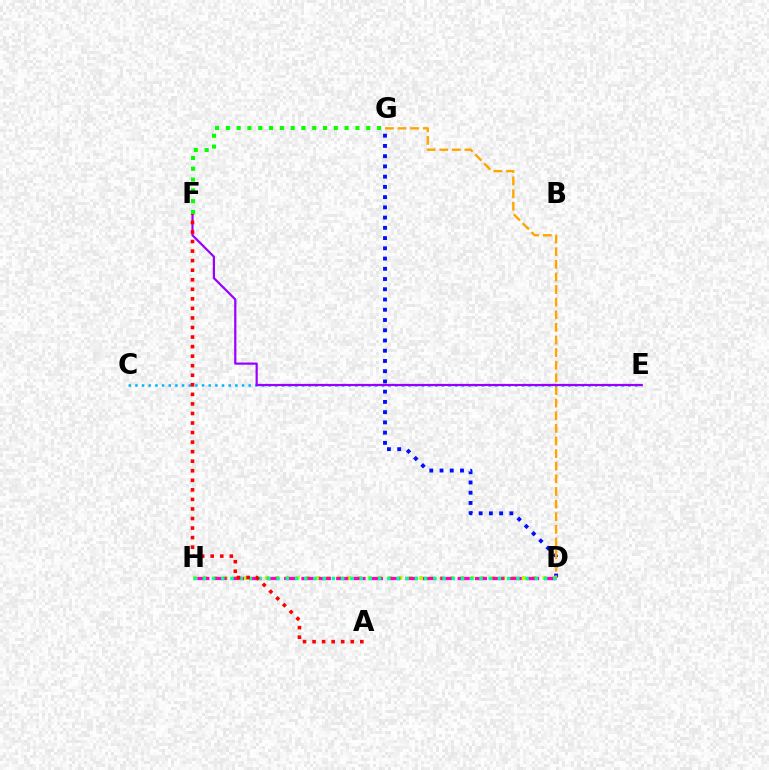{('D', 'G'): [{'color': '#0010ff', 'line_style': 'dotted', 'thickness': 2.78}, {'color': '#ffa500', 'line_style': 'dashed', 'thickness': 1.71}], ('D', 'H'): [{'color': '#b3ff00', 'line_style': 'dotted', 'thickness': 2.79}, {'color': '#ff00bd', 'line_style': 'dashed', 'thickness': 2.36}, {'color': '#00ff9d', 'line_style': 'dotted', 'thickness': 2.51}], ('C', 'E'): [{'color': '#00b5ff', 'line_style': 'dotted', 'thickness': 1.81}], ('E', 'F'): [{'color': '#9b00ff', 'line_style': 'solid', 'thickness': 1.59}], ('A', 'F'): [{'color': '#ff0000', 'line_style': 'dotted', 'thickness': 2.59}], ('F', 'G'): [{'color': '#08ff00', 'line_style': 'dotted', 'thickness': 2.93}]}